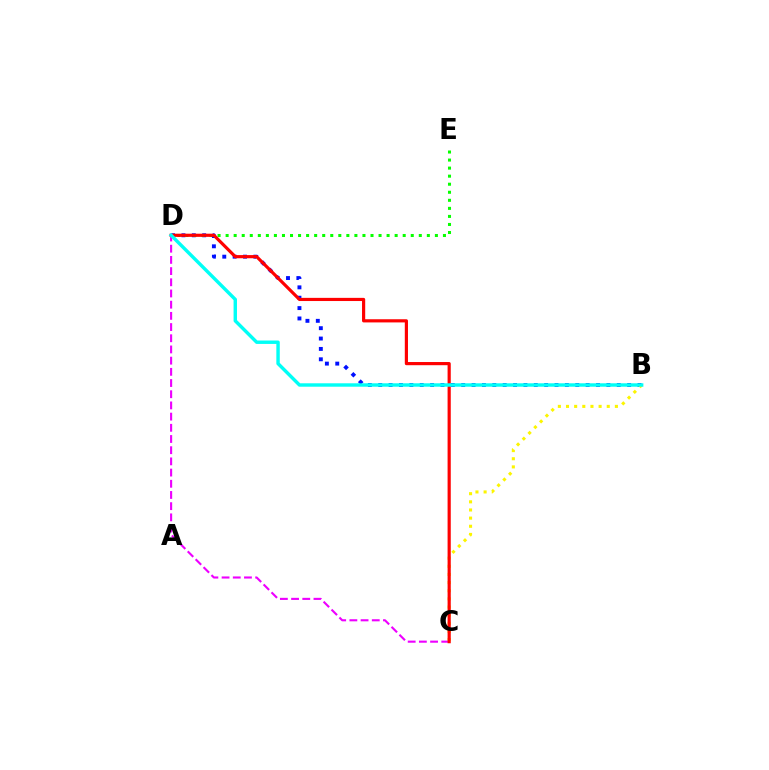{('B', 'D'): [{'color': '#0010ff', 'line_style': 'dotted', 'thickness': 2.82}, {'color': '#00fff6', 'line_style': 'solid', 'thickness': 2.46}], ('D', 'E'): [{'color': '#08ff00', 'line_style': 'dotted', 'thickness': 2.19}], ('C', 'D'): [{'color': '#ee00ff', 'line_style': 'dashed', 'thickness': 1.52}, {'color': '#ff0000', 'line_style': 'solid', 'thickness': 2.28}], ('B', 'C'): [{'color': '#fcf500', 'line_style': 'dotted', 'thickness': 2.21}]}